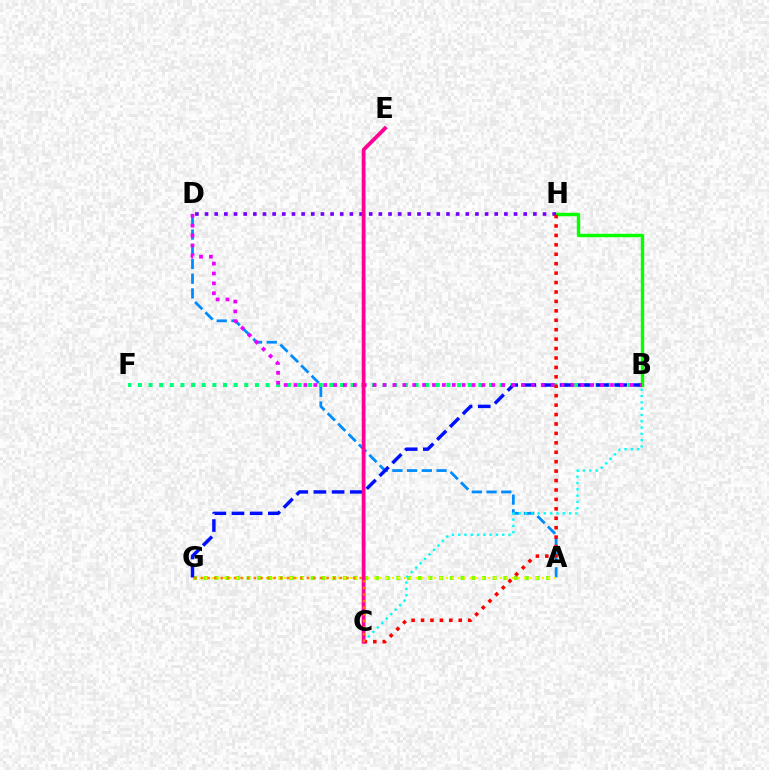{('A', 'G'): [{'color': '#84ff00', 'line_style': 'dotted', 'thickness': 2.91}, {'color': '#fcf500', 'line_style': 'dotted', 'thickness': 1.63}], ('B', 'H'): [{'color': '#08ff00', 'line_style': 'solid', 'thickness': 2.45}], ('A', 'D'): [{'color': '#008cff', 'line_style': 'dashed', 'thickness': 2.0}], ('B', 'F'): [{'color': '#00ff74', 'line_style': 'dotted', 'thickness': 2.89}], ('B', 'C'): [{'color': '#00fff6', 'line_style': 'dotted', 'thickness': 1.71}], ('B', 'G'): [{'color': '#0010ff', 'line_style': 'dashed', 'thickness': 2.47}], ('D', 'H'): [{'color': '#7200ff', 'line_style': 'dotted', 'thickness': 2.62}], ('C', 'H'): [{'color': '#ff0000', 'line_style': 'dotted', 'thickness': 2.56}], ('B', 'D'): [{'color': '#ee00ff', 'line_style': 'dotted', 'thickness': 2.69}], ('C', 'E'): [{'color': '#ff0094', 'line_style': 'solid', 'thickness': 2.73}], ('C', 'G'): [{'color': '#ff7c00', 'line_style': 'dotted', 'thickness': 1.8}]}